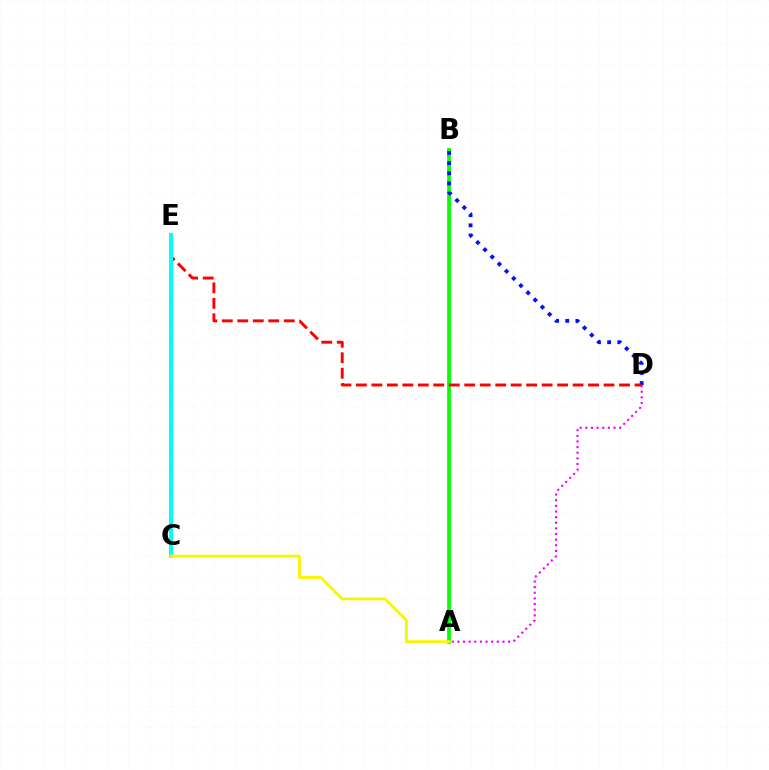{('A', 'B'): [{'color': '#08ff00', 'line_style': 'solid', 'thickness': 2.72}], ('A', 'D'): [{'color': '#ee00ff', 'line_style': 'dotted', 'thickness': 1.53}], ('B', 'D'): [{'color': '#0010ff', 'line_style': 'dotted', 'thickness': 2.76}], ('D', 'E'): [{'color': '#ff0000', 'line_style': 'dashed', 'thickness': 2.1}], ('C', 'E'): [{'color': '#00fff6', 'line_style': 'solid', 'thickness': 2.88}], ('A', 'C'): [{'color': '#fcf500', 'line_style': 'solid', 'thickness': 2.03}]}